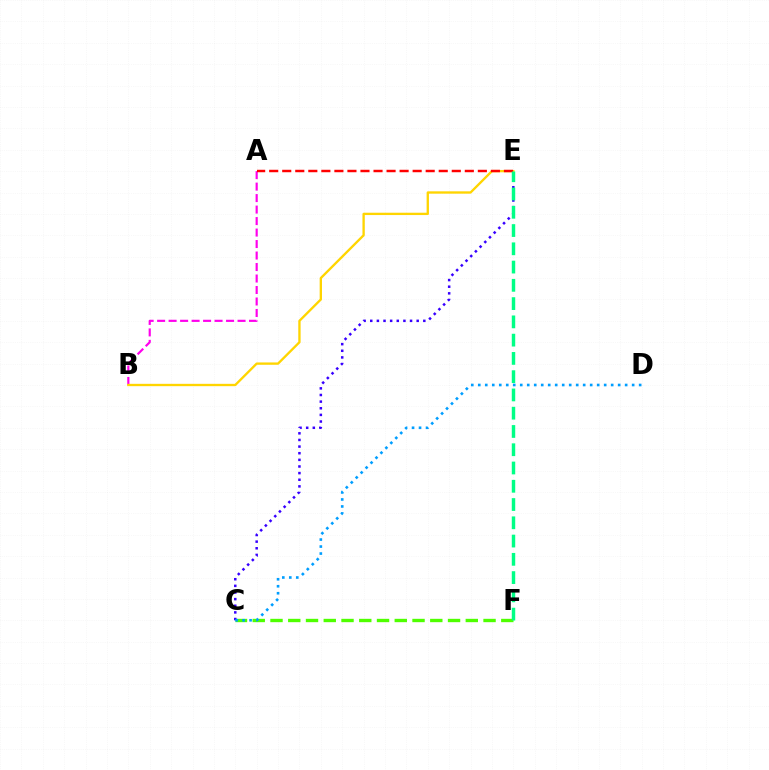{('A', 'B'): [{'color': '#ff00ed', 'line_style': 'dashed', 'thickness': 1.56}], ('C', 'F'): [{'color': '#4fff00', 'line_style': 'dashed', 'thickness': 2.41}], ('B', 'E'): [{'color': '#ffd500', 'line_style': 'solid', 'thickness': 1.68}], ('A', 'E'): [{'color': '#ff0000', 'line_style': 'dashed', 'thickness': 1.77}], ('C', 'E'): [{'color': '#3700ff', 'line_style': 'dotted', 'thickness': 1.8}], ('E', 'F'): [{'color': '#00ff86', 'line_style': 'dashed', 'thickness': 2.48}], ('C', 'D'): [{'color': '#009eff', 'line_style': 'dotted', 'thickness': 1.9}]}